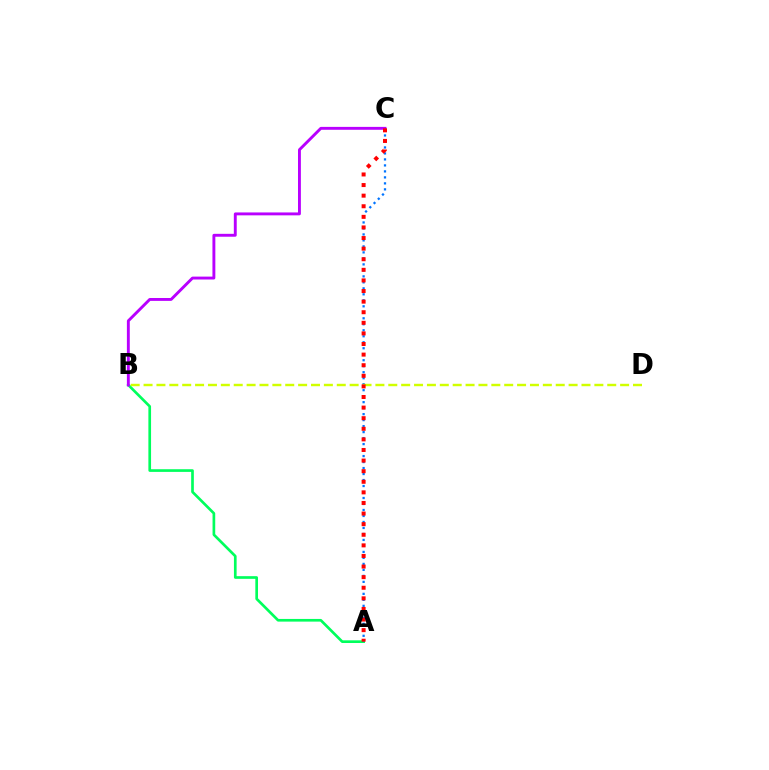{('A', 'B'): [{'color': '#00ff5c', 'line_style': 'solid', 'thickness': 1.93}], ('A', 'C'): [{'color': '#0074ff', 'line_style': 'dotted', 'thickness': 1.63}, {'color': '#ff0000', 'line_style': 'dotted', 'thickness': 2.88}], ('B', 'D'): [{'color': '#d1ff00', 'line_style': 'dashed', 'thickness': 1.75}], ('B', 'C'): [{'color': '#b900ff', 'line_style': 'solid', 'thickness': 2.09}]}